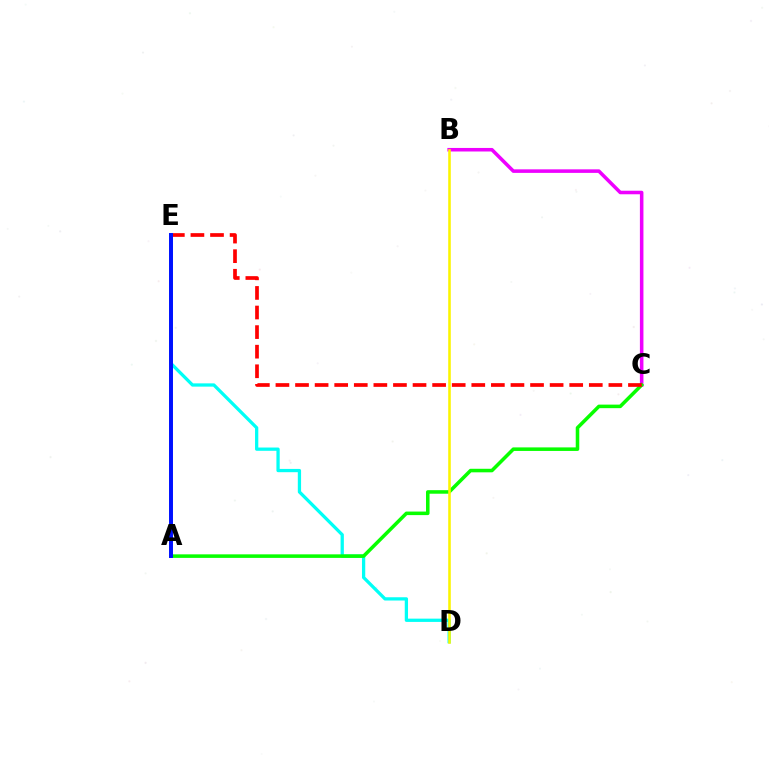{('B', 'C'): [{'color': '#ee00ff', 'line_style': 'solid', 'thickness': 2.55}], ('D', 'E'): [{'color': '#00fff6', 'line_style': 'solid', 'thickness': 2.36}], ('A', 'C'): [{'color': '#08ff00', 'line_style': 'solid', 'thickness': 2.55}], ('C', 'E'): [{'color': '#ff0000', 'line_style': 'dashed', 'thickness': 2.66}], ('A', 'E'): [{'color': '#0010ff', 'line_style': 'solid', 'thickness': 2.85}], ('B', 'D'): [{'color': '#fcf500', 'line_style': 'solid', 'thickness': 1.86}]}